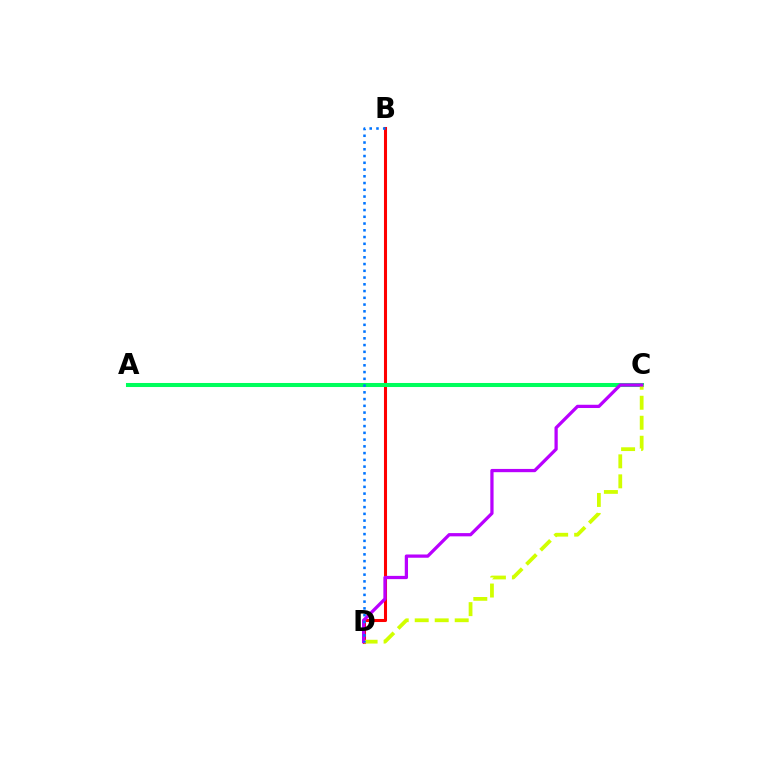{('B', 'D'): [{'color': '#ff0000', 'line_style': 'solid', 'thickness': 2.2}, {'color': '#0074ff', 'line_style': 'dotted', 'thickness': 1.83}], ('A', 'C'): [{'color': '#00ff5c', 'line_style': 'solid', 'thickness': 2.92}], ('C', 'D'): [{'color': '#d1ff00', 'line_style': 'dashed', 'thickness': 2.72}, {'color': '#b900ff', 'line_style': 'solid', 'thickness': 2.34}]}